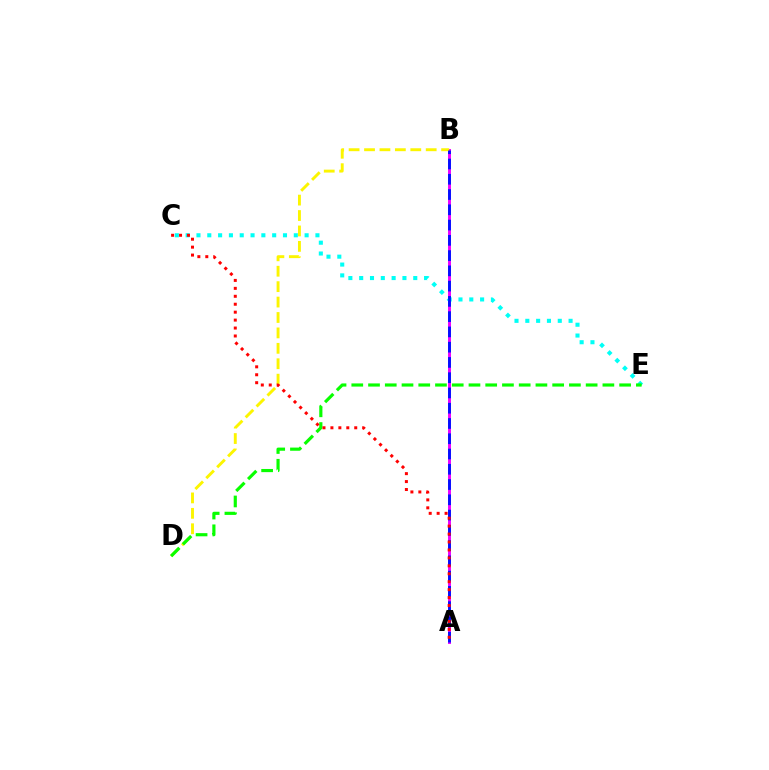{('A', 'B'): [{'color': '#ee00ff', 'line_style': 'solid', 'thickness': 2.11}, {'color': '#0010ff', 'line_style': 'dashed', 'thickness': 2.07}], ('C', 'E'): [{'color': '#00fff6', 'line_style': 'dotted', 'thickness': 2.94}], ('B', 'D'): [{'color': '#fcf500', 'line_style': 'dashed', 'thickness': 2.09}], ('D', 'E'): [{'color': '#08ff00', 'line_style': 'dashed', 'thickness': 2.27}], ('A', 'C'): [{'color': '#ff0000', 'line_style': 'dotted', 'thickness': 2.16}]}